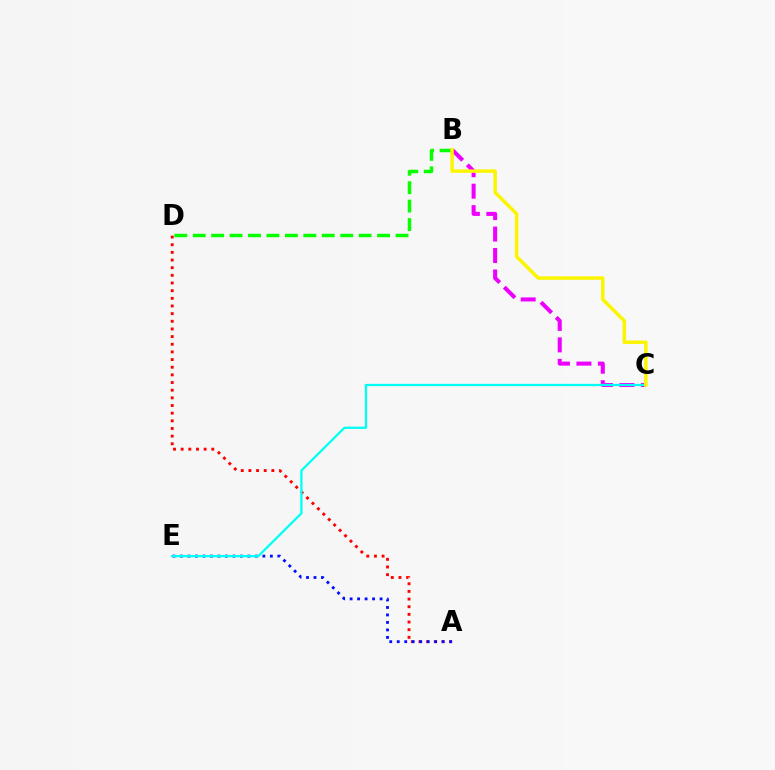{('A', 'D'): [{'color': '#ff0000', 'line_style': 'dotted', 'thickness': 2.08}], ('B', 'C'): [{'color': '#ee00ff', 'line_style': 'dashed', 'thickness': 2.92}, {'color': '#fcf500', 'line_style': 'solid', 'thickness': 2.5}], ('A', 'E'): [{'color': '#0010ff', 'line_style': 'dotted', 'thickness': 2.04}], ('B', 'D'): [{'color': '#08ff00', 'line_style': 'dashed', 'thickness': 2.5}], ('C', 'E'): [{'color': '#00fff6', 'line_style': 'solid', 'thickness': 1.63}]}